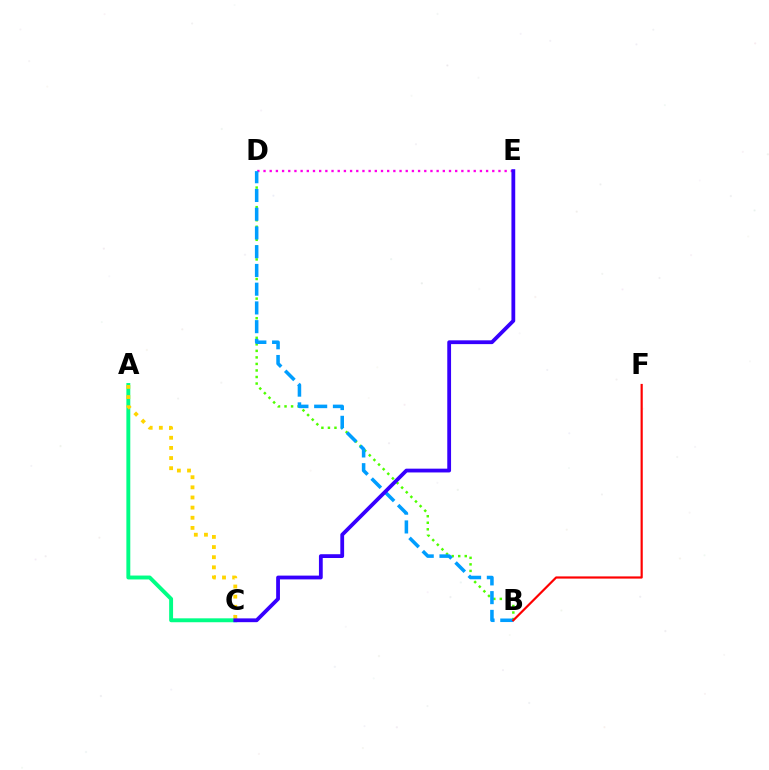{('B', 'D'): [{'color': '#4fff00', 'line_style': 'dotted', 'thickness': 1.77}, {'color': '#009eff', 'line_style': 'dashed', 'thickness': 2.55}], ('A', 'C'): [{'color': '#00ff86', 'line_style': 'solid', 'thickness': 2.81}, {'color': '#ffd500', 'line_style': 'dotted', 'thickness': 2.75}], ('D', 'E'): [{'color': '#ff00ed', 'line_style': 'dotted', 'thickness': 1.68}], ('B', 'F'): [{'color': '#ff0000', 'line_style': 'solid', 'thickness': 1.58}], ('C', 'E'): [{'color': '#3700ff', 'line_style': 'solid', 'thickness': 2.73}]}